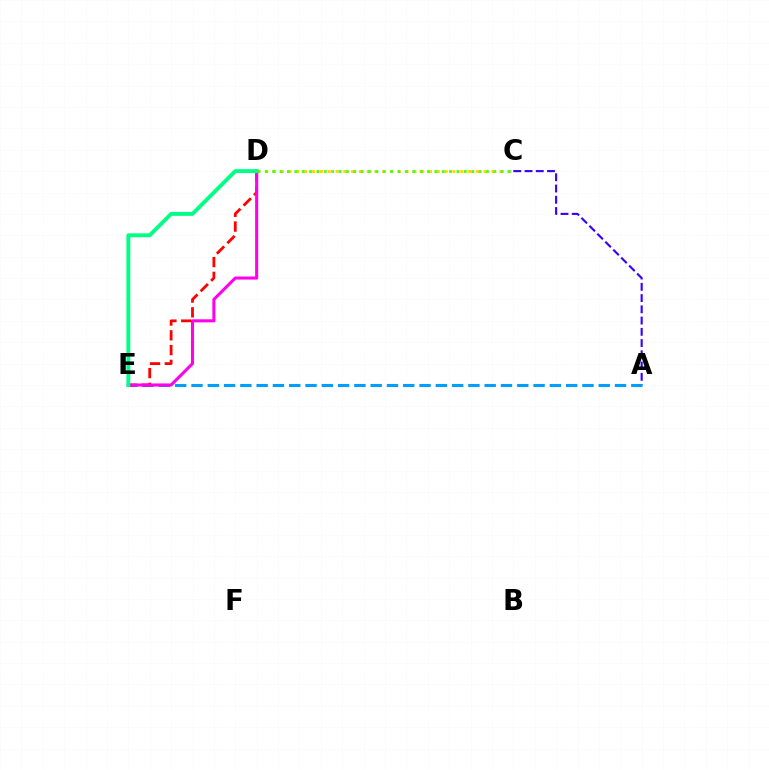{('A', 'C'): [{'color': '#3700ff', 'line_style': 'dashed', 'thickness': 1.53}], ('A', 'E'): [{'color': '#009eff', 'line_style': 'dashed', 'thickness': 2.21}], ('C', 'D'): [{'color': '#ffd500', 'line_style': 'dotted', 'thickness': 2.12}, {'color': '#4fff00', 'line_style': 'dotted', 'thickness': 2.0}], ('D', 'E'): [{'color': '#ff0000', 'line_style': 'dashed', 'thickness': 2.01}, {'color': '#ff00ed', 'line_style': 'solid', 'thickness': 2.21}, {'color': '#00ff86', 'line_style': 'solid', 'thickness': 2.8}]}